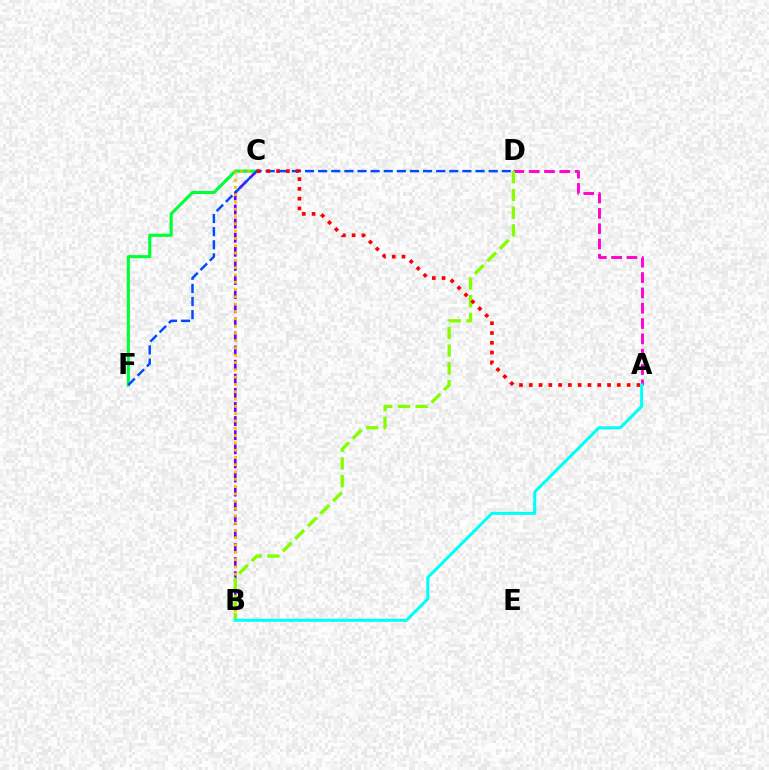{('B', 'C'): [{'color': '#7200ff', 'line_style': 'dashed', 'thickness': 1.92}, {'color': '#ffbd00', 'line_style': 'dotted', 'thickness': 1.98}], ('C', 'F'): [{'color': '#00ff39', 'line_style': 'solid', 'thickness': 2.25}], ('A', 'D'): [{'color': '#ff00cf', 'line_style': 'dashed', 'thickness': 2.08}], ('D', 'F'): [{'color': '#004bff', 'line_style': 'dashed', 'thickness': 1.78}], ('B', 'D'): [{'color': '#84ff00', 'line_style': 'dashed', 'thickness': 2.4}], ('A', 'C'): [{'color': '#ff0000', 'line_style': 'dotted', 'thickness': 2.66}], ('A', 'B'): [{'color': '#00fff6', 'line_style': 'solid', 'thickness': 2.18}]}